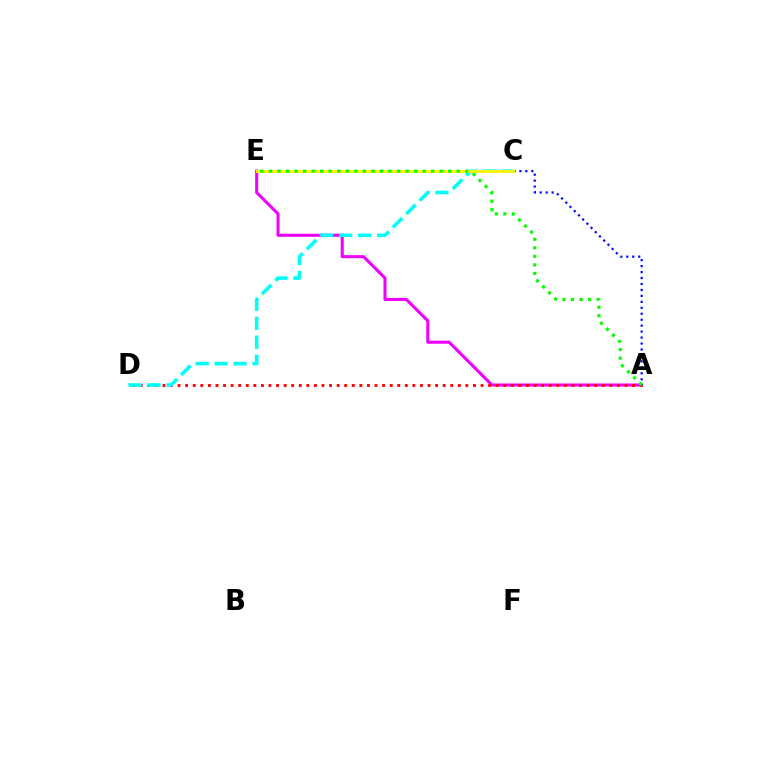{('A', 'E'): [{'color': '#ee00ff', 'line_style': 'solid', 'thickness': 2.2}, {'color': '#08ff00', 'line_style': 'dotted', 'thickness': 2.32}], ('A', 'D'): [{'color': '#ff0000', 'line_style': 'dotted', 'thickness': 2.06}], ('A', 'C'): [{'color': '#0010ff', 'line_style': 'dotted', 'thickness': 1.62}], ('C', 'D'): [{'color': '#00fff6', 'line_style': 'dashed', 'thickness': 2.58}], ('C', 'E'): [{'color': '#fcf500', 'line_style': 'solid', 'thickness': 2.09}]}